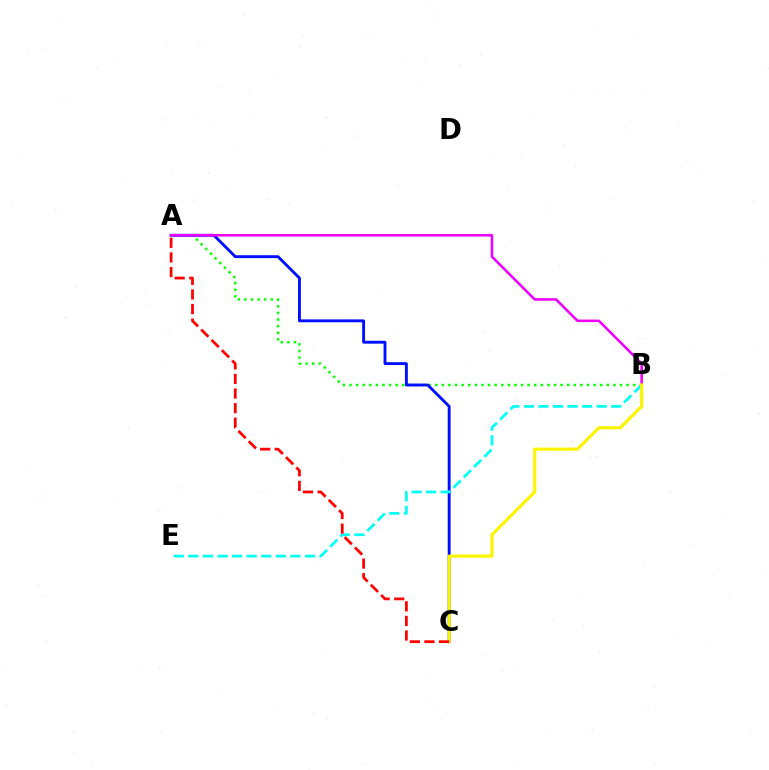{('A', 'B'): [{'color': '#08ff00', 'line_style': 'dotted', 'thickness': 1.79}, {'color': '#ee00ff', 'line_style': 'solid', 'thickness': 1.85}], ('A', 'C'): [{'color': '#0010ff', 'line_style': 'solid', 'thickness': 2.08}, {'color': '#ff0000', 'line_style': 'dashed', 'thickness': 1.98}], ('B', 'E'): [{'color': '#00fff6', 'line_style': 'dashed', 'thickness': 1.98}], ('B', 'C'): [{'color': '#fcf500', 'line_style': 'solid', 'thickness': 2.28}]}